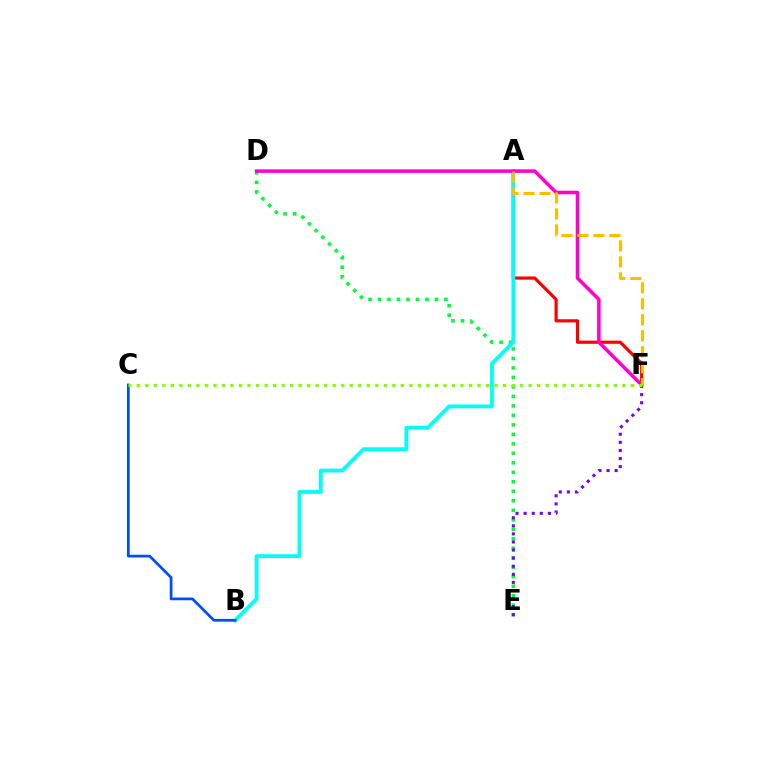{('D', 'E'): [{'color': '#00ff39', 'line_style': 'dotted', 'thickness': 2.58}], ('A', 'F'): [{'color': '#ff0000', 'line_style': 'solid', 'thickness': 2.29}, {'color': '#ffbd00', 'line_style': 'dashed', 'thickness': 2.17}], ('A', 'B'): [{'color': '#00fff6', 'line_style': 'solid', 'thickness': 2.74}], ('B', 'C'): [{'color': '#004bff', 'line_style': 'solid', 'thickness': 1.96}], ('D', 'F'): [{'color': '#ff00cf', 'line_style': 'solid', 'thickness': 2.54}], ('E', 'F'): [{'color': '#7200ff', 'line_style': 'dotted', 'thickness': 2.2}], ('C', 'F'): [{'color': '#84ff00', 'line_style': 'dotted', 'thickness': 2.31}]}